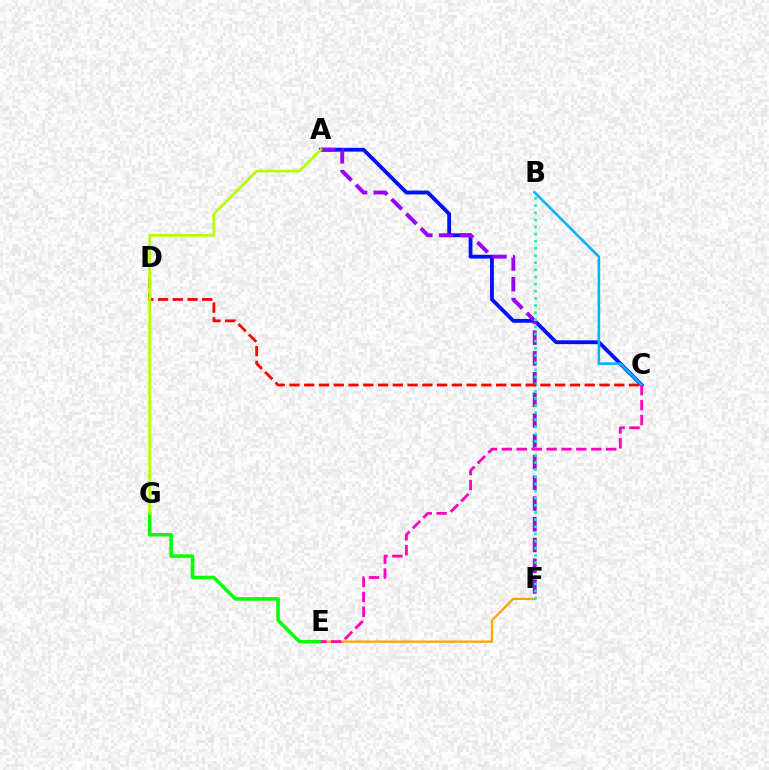{('E', 'F'): [{'color': '#ffa500', 'line_style': 'solid', 'thickness': 1.69}], ('E', 'G'): [{'color': '#08ff00', 'line_style': 'solid', 'thickness': 2.55}], ('A', 'C'): [{'color': '#0010ff', 'line_style': 'solid', 'thickness': 2.75}], ('A', 'F'): [{'color': '#9b00ff', 'line_style': 'dashed', 'thickness': 2.82}], ('B', 'F'): [{'color': '#00ff9d', 'line_style': 'dotted', 'thickness': 1.94}], ('C', 'D'): [{'color': '#ff0000', 'line_style': 'dashed', 'thickness': 2.01}], ('A', 'G'): [{'color': '#b3ff00', 'line_style': 'solid', 'thickness': 1.95}], ('B', 'C'): [{'color': '#00b5ff', 'line_style': 'solid', 'thickness': 1.87}], ('C', 'E'): [{'color': '#ff00bd', 'line_style': 'dashed', 'thickness': 2.02}]}